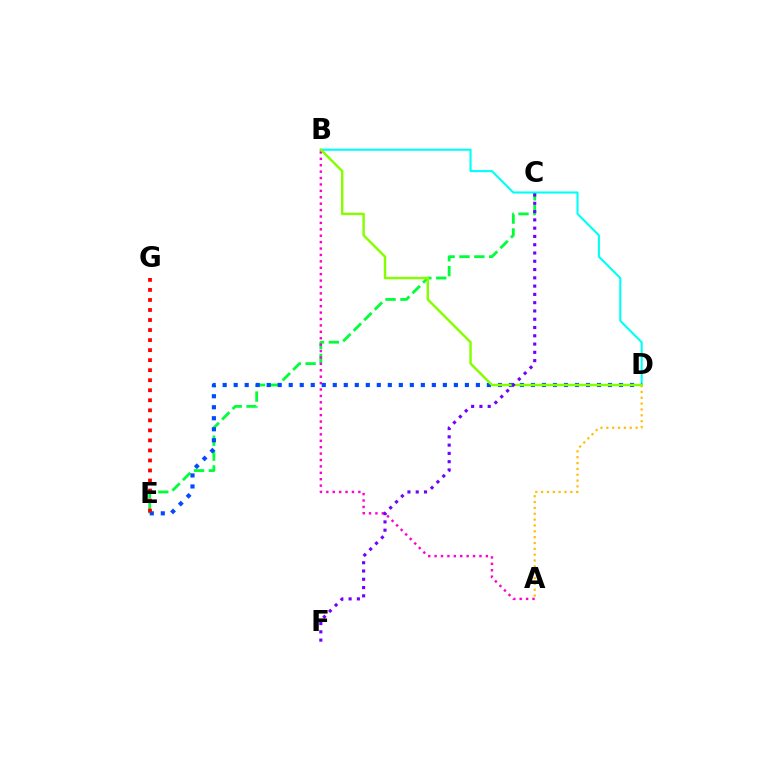{('C', 'E'): [{'color': '#00ff39', 'line_style': 'dashed', 'thickness': 2.02}], ('A', 'B'): [{'color': '#ff00cf', 'line_style': 'dotted', 'thickness': 1.74}], ('B', 'D'): [{'color': '#00fff6', 'line_style': 'solid', 'thickness': 1.51}, {'color': '#84ff00', 'line_style': 'solid', 'thickness': 1.76}], ('D', 'E'): [{'color': '#004bff', 'line_style': 'dotted', 'thickness': 2.99}], ('A', 'D'): [{'color': '#ffbd00', 'line_style': 'dotted', 'thickness': 1.59}], ('E', 'G'): [{'color': '#ff0000', 'line_style': 'dotted', 'thickness': 2.73}], ('C', 'F'): [{'color': '#7200ff', 'line_style': 'dotted', 'thickness': 2.25}]}